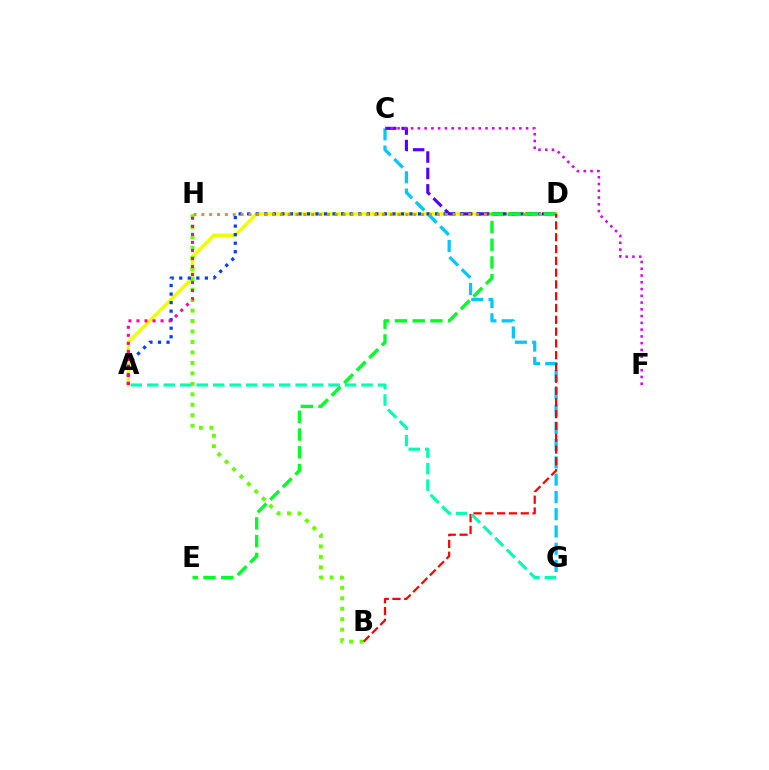{('C', 'G'): [{'color': '#00c7ff', 'line_style': 'dashed', 'thickness': 2.35}], ('A', 'D'): [{'color': '#eeff00', 'line_style': 'solid', 'thickness': 2.46}, {'color': '#003fff', 'line_style': 'dotted', 'thickness': 2.32}], ('B', 'H'): [{'color': '#66ff00', 'line_style': 'dotted', 'thickness': 2.84}], ('C', 'D'): [{'color': '#4f00ff', 'line_style': 'dashed', 'thickness': 2.23}], ('A', 'H'): [{'color': '#ff00a0', 'line_style': 'dotted', 'thickness': 2.18}], ('C', 'F'): [{'color': '#d600ff', 'line_style': 'dotted', 'thickness': 1.84}], ('D', 'H'): [{'color': '#ff8800', 'line_style': 'dotted', 'thickness': 2.13}], ('D', 'E'): [{'color': '#00ff27', 'line_style': 'dashed', 'thickness': 2.41}], ('B', 'D'): [{'color': '#ff0000', 'line_style': 'dashed', 'thickness': 1.6}], ('A', 'G'): [{'color': '#00ffaf', 'line_style': 'dashed', 'thickness': 2.24}]}